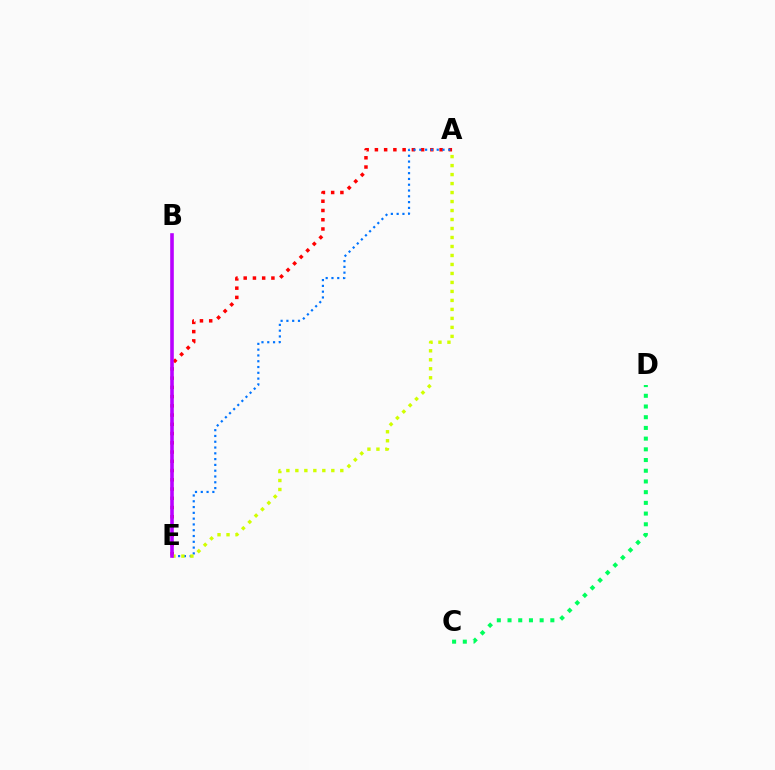{('A', 'E'): [{'color': '#ff0000', 'line_style': 'dotted', 'thickness': 2.51}, {'color': '#0074ff', 'line_style': 'dotted', 'thickness': 1.57}, {'color': '#d1ff00', 'line_style': 'dotted', 'thickness': 2.44}], ('C', 'D'): [{'color': '#00ff5c', 'line_style': 'dotted', 'thickness': 2.91}], ('B', 'E'): [{'color': '#b900ff', 'line_style': 'solid', 'thickness': 2.59}]}